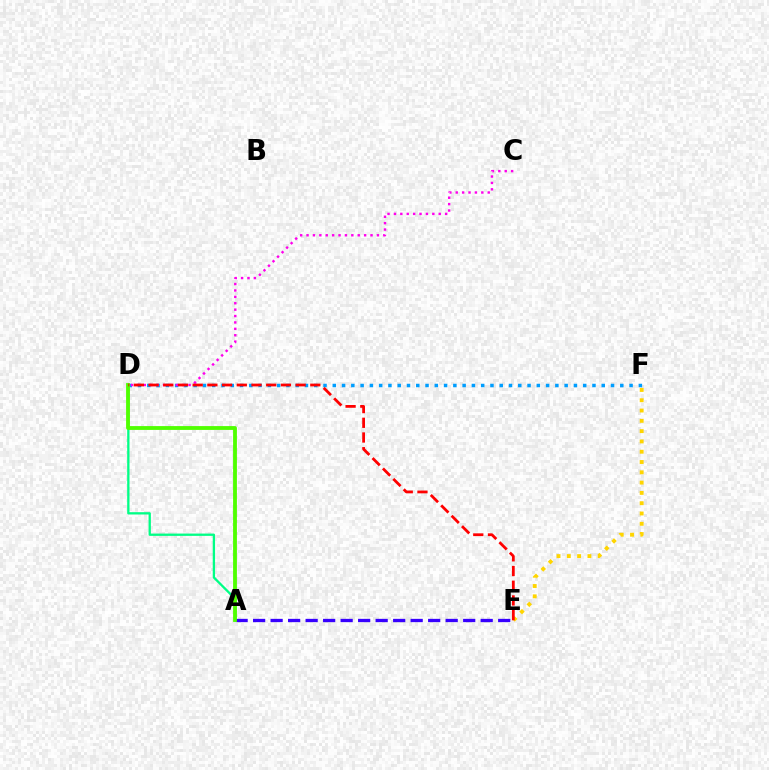{('D', 'F'): [{'color': '#009eff', 'line_style': 'dotted', 'thickness': 2.52}], ('A', 'D'): [{'color': '#00ff86', 'line_style': 'solid', 'thickness': 1.66}, {'color': '#4fff00', 'line_style': 'solid', 'thickness': 2.75}], ('E', 'F'): [{'color': '#ffd500', 'line_style': 'dotted', 'thickness': 2.8}], ('A', 'E'): [{'color': '#3700ff', 'line_style': 'dashed', 'thickness': 2.38}], ('C', 'D'): [{'color': '#ff00ed', 'line_style': 'dotted', 'thickness': 1.74}], ('D', 'E'): [{'color': '#ff0000', 'line_style': 'dashed', 'thickness': 2.0}]}